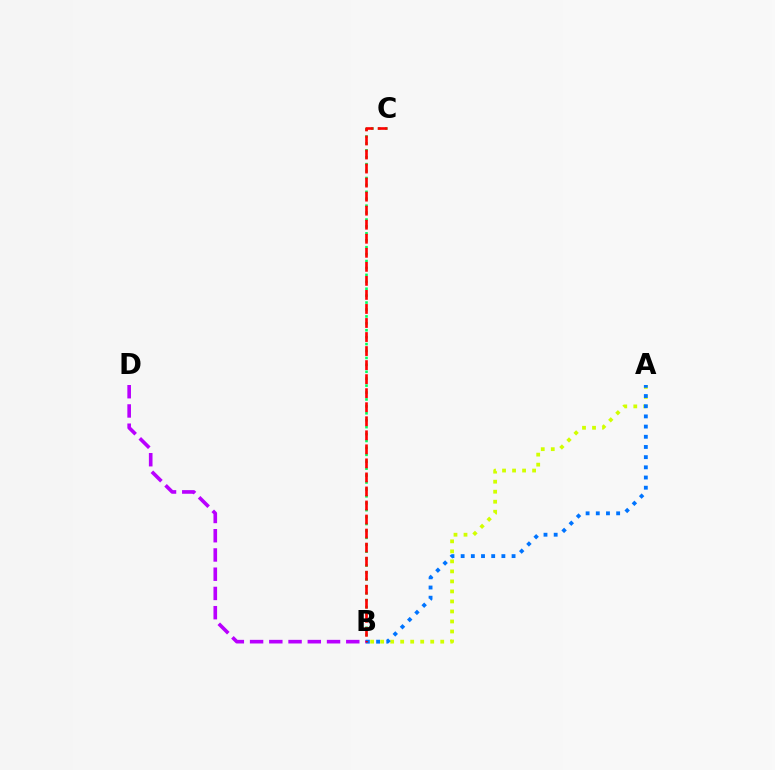{('B', 'C'): [{'color': '#00ff5c', 'line_style': 'dotted', 'thickness': 1.88}, {'color': '#ff0000', 'line_style': 'dashed', 'thickness': 1.91}], ('A', 'B'): [{'color': '#d1ff00', 'line_style': 'dotted', 'thickness': 2.72}, {'color': '#0074ff', 'line_style': 'dotted', 'thickness': 2.77}], ('B', 'D'): [{'color': '#b900ff', 'line_style': 'dashed', 'thickness': 2.61}]}